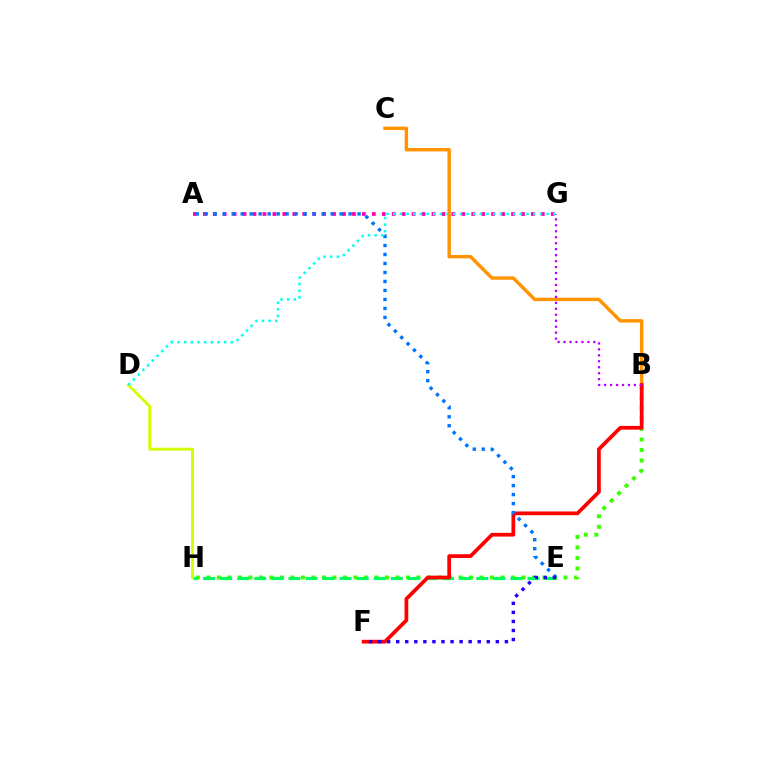{('B', 'H'): [{'color': '#3dff00', 'line_style': 'dotted', 'thickness': 2.85}], ('A', 'G'): [{'color': '#ff00ac', 'line_style': 'dotted', 'thickness': 2.7}], ('D', 'H'): [{'color': '#d1ff00', 'line_style': 'solid', 'thickness': 2.06}], ('D', 'G'): [{'color': '#00fff6', 'line_style': 'dotted', 'thickness': 1.81}], ('E', 'H'): [{'color': '#00ff5c', 'line_style': 'dashed', 'thickness': 2.32}], ('B', 'C'): [{'color': '#ff9400', 'line_style': 'solid', 'thickness': 2.47}], ('B', 'F'): [{'color': '#ff0000', 'line_style': 'solid', 'thickness': 2.68}], ('A', 'E'): [{'color': '#0074ff', 'line_style': 'dotted', 'thickness': 2.44}], ('E', 'F'): [{'color': '#2500ff', 'line_style': 'dotted', 'thickness': 2.46}], ('B', 'G'): [{'color': '#b900ff', 'line_style': 'dotted', 'thickness': 1.62}]}